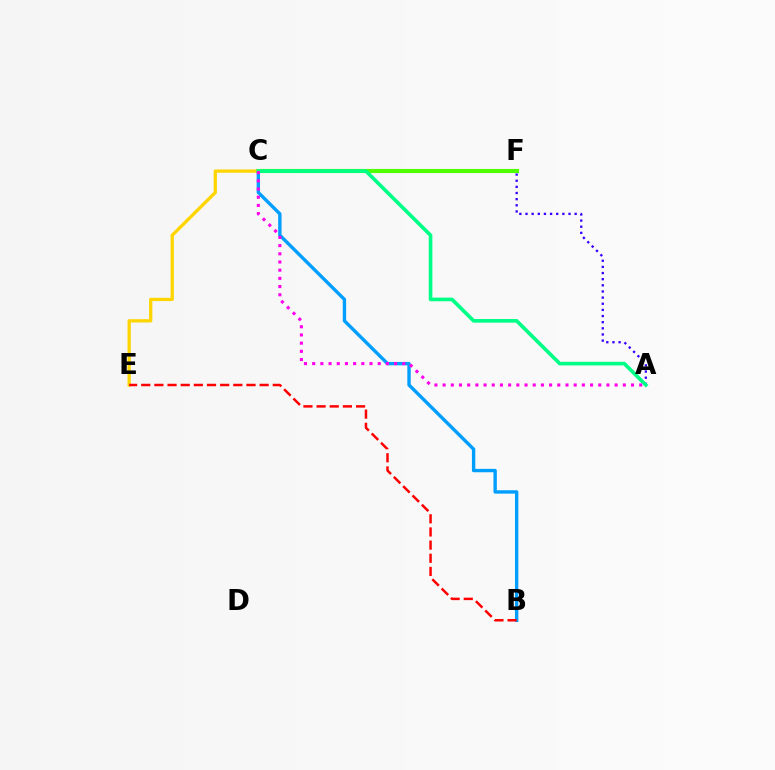{('C', 'F'): [{'color': '#4fff00', 'line_style': 'solid', 'thickness': 2.97}], ('A', 'F'): [{'color': '#3700ff', 'line_style': 'dotted', 'thickness': 1.67}], ('B', 'C'): [{'color': '#009eff', 'line_style': 'solid', 'thickness': 2.43}], ('C', 'E'): [{'color': '#ffd500', 'line_style': 'solid', 'thickness': 2.36}], ('A', 'C'): [{'color': '#00ff86', 'line_style': 'solid', 'thickness': 2.62}, {'color': '#ff00ed', 'line_style': 'dotted', 'thickness': 2.23}], ('B', 'E'): [{'color': '#ff0000', 'line_style': 'dashed', 'thickness': 1.79}]}